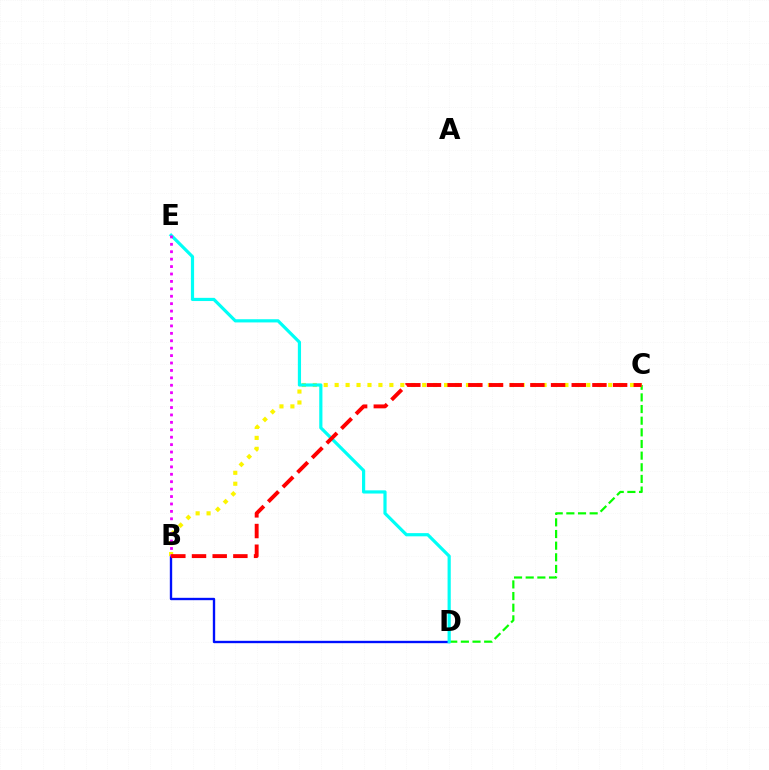{('B', 'D'): [{'color': '#0010ff', 'line_style': 'solid', 'thickness': 1.7}], ('C', 'D'): [{'color': '#08ff00', 'line_style': 'dashed', 'thickness': 1.58}], ('B', 'C'): [{'color': '#fcf500', 'line_style': 'dotted', 'thickness': 2.97}, {'color': '#ff0000', 'line_style': 'dashed', 'thickness': 2.81}], ('D', 'E'): [{'color': '#00fff6', 'line_style': 'solid', 'thickness': 2.3}], ('B', 'E'): [{'color': '#ee00ff', 'line_style': 'dotted', 'thickness': 2.02}]}